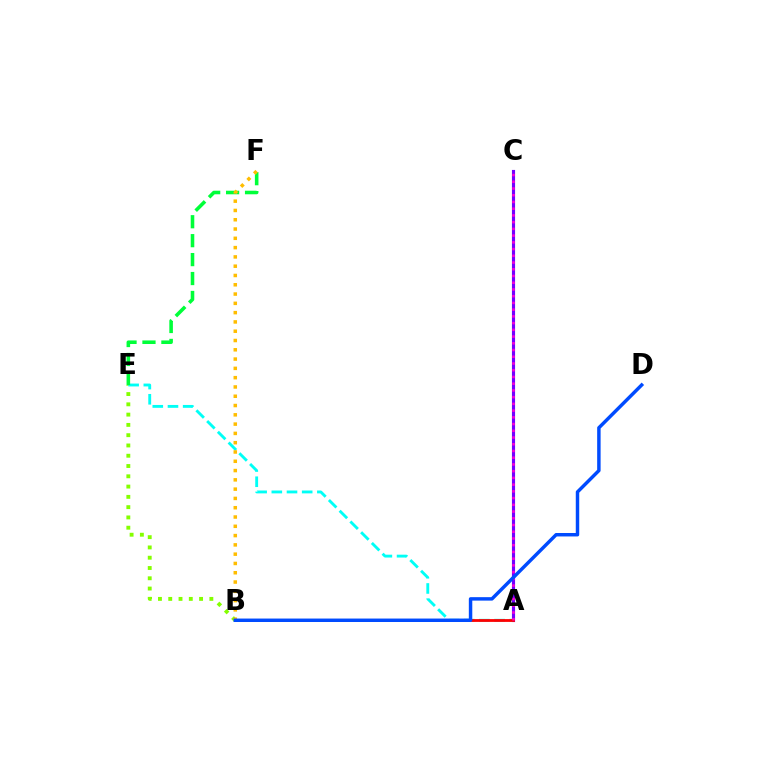{('B', 'E'): [{'color': '#84ff00', 'line_style': 'dotted', 'thickness': 2.79}], ('A', 'C'): [{'color': '#7200ff', 'line_style': 'solid', 'thickness': 2.25}, {'color': '#ff00cf', 'line_style': 'dotted', 'thickness': 1.83}], ('A', 'E'): [{'color': '#00fff6', 'line_style': 'dashed', 'thickness': 2.06}], ('A', 'B'): [{'color': '#ff0000', 'line_style': 'solid', 'thickness': 2.01}], ('E', 'F'): [{'color': '#00ff39', 'line_style': 'dashed', 'thickness': 2.57}], ('B', 'F'): [{'color': '#ffbd00', 'line_style': 'dotted', 'thickness': 2.52}], ('B', 'D'): [{'color': '#004bff', 'line_style': 'solid', 'thickness': 2.49}]}